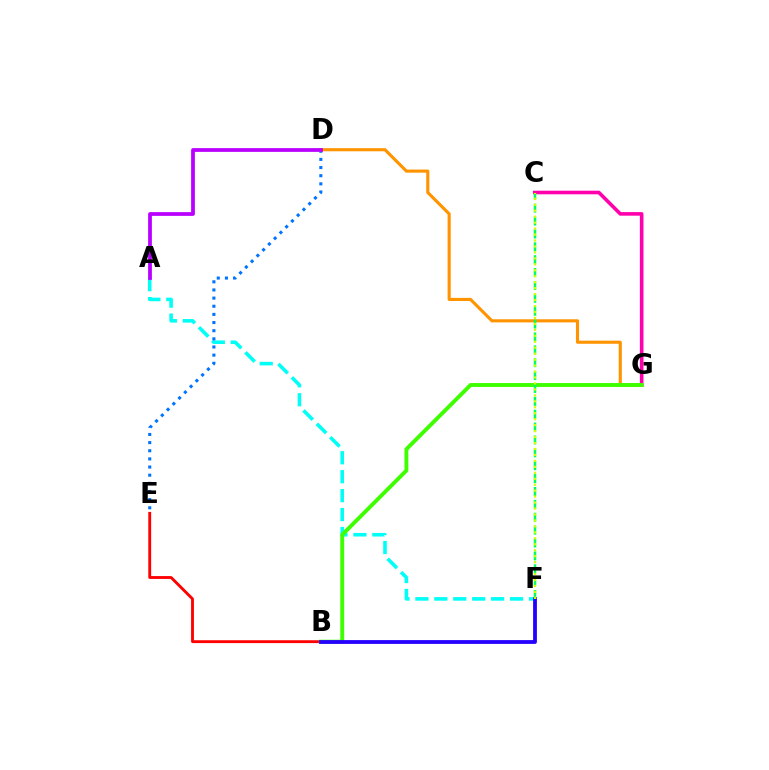{('B', 'E'): [{'color': '#ff0000', 'line_style': 'solid', 'thickness': 2.06}], ('A', 'F'): [{'color': '#00fff6', 'line_style': 'dashed', 'thickness': 2.57}], ('C', 'G'): [{'color': '#ff00ac', 'line_style': 'solid', 'thickness': 2.59}], ('D', 'E'): [{'color': '#0074ff', 'line_style': 'dotted', 'thickness': 2.21}], ('D', 'G'): [{'color': '#ff9400', 'line_style': 'solid', 'thickness': 2.24}], ('B', 'G'): [{'color': '#3dff00', 'line_style': 'solid', 'thickness': 2.8}], ('B', 'F'): [{'color': '#2500ff', 'line_style': 'solid', 'thickness': 2.73}], ('C', 'F'): [{'color': '#00ff5c', 'line_style': 'dashed', 'thickness': 1.75}, {'color': '#d1ff00', 'line_style': 'dotted', 'thickness': 1.62}], ('A', 'D'): [{'color': '#b900ff', 'line_style': 'solid', 'thickness': 2.7}]}